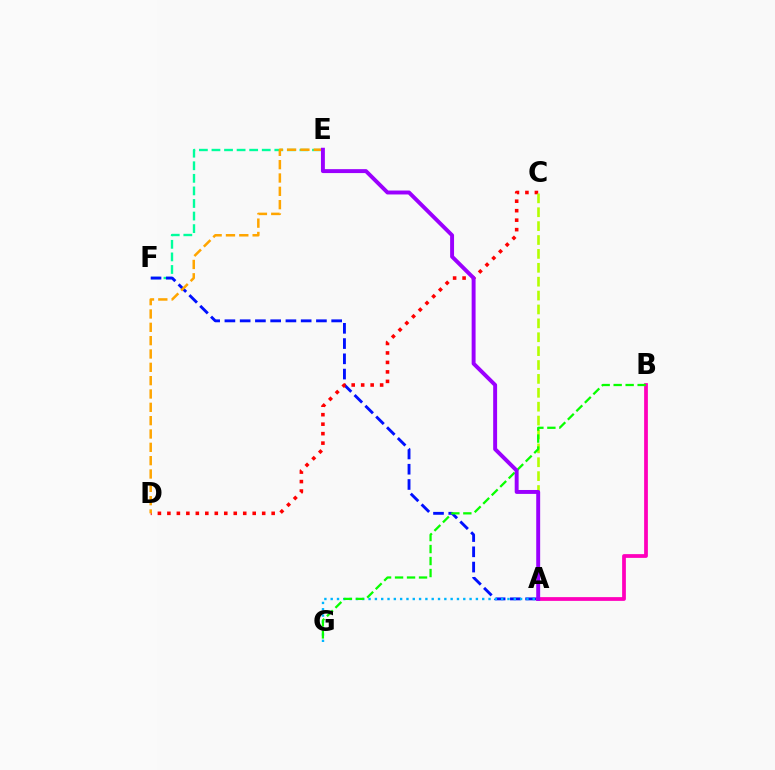{('E', 'F'): [{'color': '#00ff9d', 'line_style': 'dashed', 'thickness': 1.71}], ('A', 'F'): [{'color': '#0010ff', 'line_style': 'dashed', 'thickness': 2.07}], ('C', 'D'): [{'color': '#ff0000', 'line_style': 'dotted', 'thickness': 2.58}], ('A', 'C'): [{'color': '#b3ff00', 'line_style': 'dashed', 'thickness': 1.89}], ('A', 'B'): [{'color': '#ff00bd', 'line_style': 'solid', 'thickness': 2.7}], ('A', 'G'): [{'color': '#00b5ff', 'line_style': 'dotted', 'thickness': 1.72}], ('B', 'G'): [{'color': '#08ff00', 'line_style': 'dashed', 'thickness': 1.63}], ('D', 'E'): [{'color': '#ffa500', 'line_style': 'dashed', 'thickness': 1.81}], ('A', 'E'): [{'color': '#9b00ff', 'line_style': 'solid', 'thickness': 2.83}]}